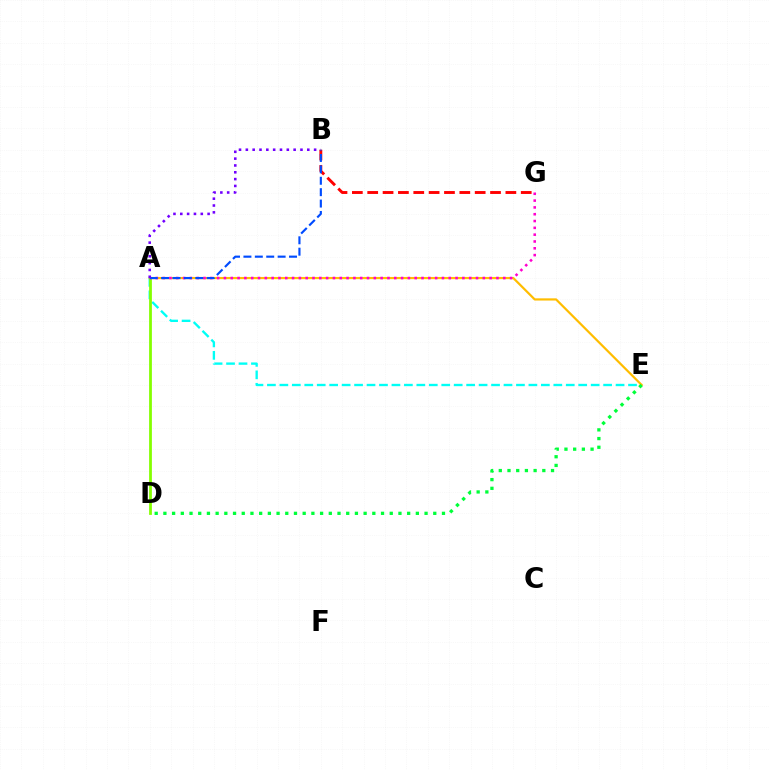{('A', 'E'): [{'color': '#00fff6', 'line_style': 'dashed', 'thickness': 1.69}, {'color': '#ffbd00', 'line_style': 'solid', 'thickness': 1.58}], ('A', 'D'): [{'color': '#84ff00', 'line_style': 'solid', 'thickness': 2.0}], ('B', 'G'): [{'color': '#ff0000', 'line_style': 'dashed', 'thickness': 2.09}], ('A', 'G'): [{'color': '#ff00cf', 'line_style': 'dotted', 'thickness': 1.85}], ('A', 'B'): [{'color': '#004bff', 'line_style': 'dashed', 'thickness': 1.55}, {'color': '#7200ff', 'line_style': 'dotted', 'thickness': 1.85}], ('D', 'E'): [{'color': '#00ff39', 'line_style': 'dotted', 'thickness': 2.37}]}